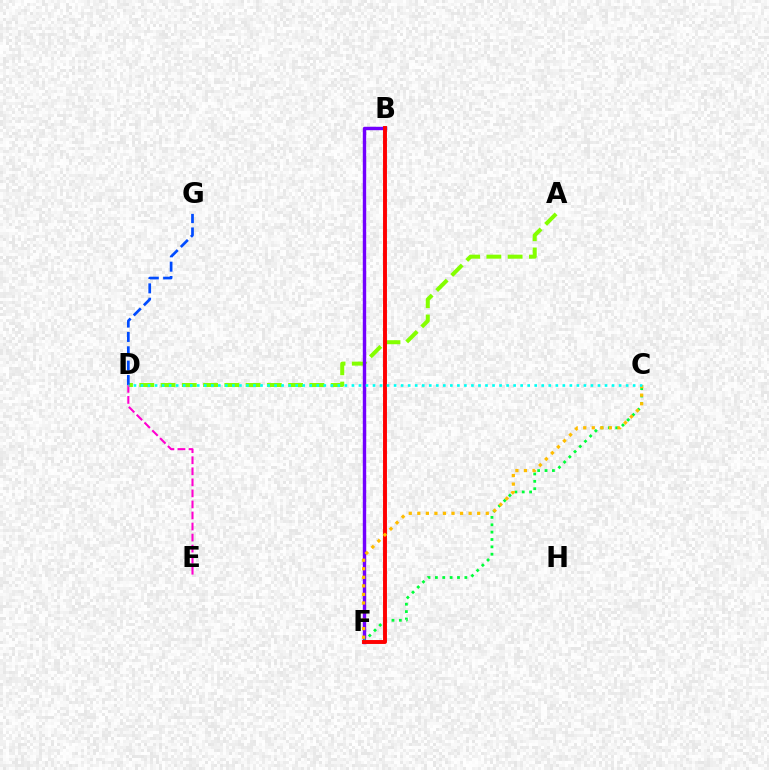{('A', 'D'): [{'color': '#84ff00', 'line_style': 'dashed', 'thickness': 2.89}], ('B', 'F'): [{'color': '#7200ff', 'line_style': 'solid', 'thickness': 2.45}, {'color': '#ff0000', 'line_style': 'solid', 'thickness': 2.82}], ('C', 'F'): [{'color': '#00ff39', 'line_style': 'dotted', 'thickness': 2.0}, {'color': '#ffbd00', 'line_style': 'dotted', 'thickness': 2.32}], ('D', 'G'): [{'color': '#004bff', 'line_style': 'dashed', 'thickness': 1.95}], ('D', 'E'): [{'color': '#ff00cf', 'line_style': 'dashed', 'thickness': 1.5}], ('C', 'D'): [{'color': '#00fff6', 'line_style': 'dotted', 'thickness': 1.91}]}